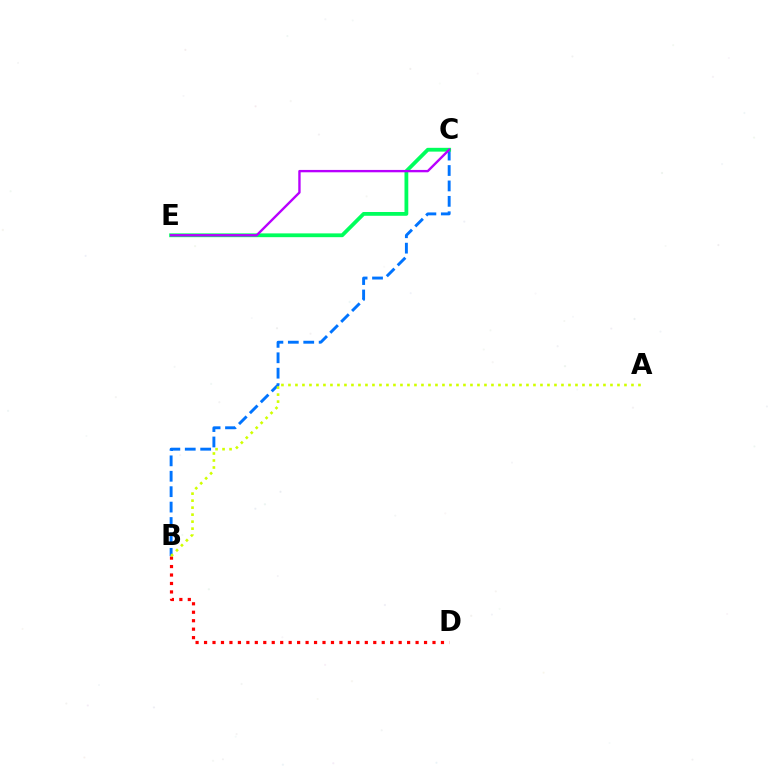{('B', 'C'): [{'color': '#0074ff', 'line_style': 'dashed', 'thickness': 2.09}], ('B', 'D'): [{'color': '#ff0000', 'line_style': 'dotted', 'thickness': 2.3}], ('C', 'E'): [{'color': '#00ff5c', 'line_style': 'solid', 'thickness': 2.73}, {'color': '#b900ff', 'line_style': 'solid', 'thickness': 1.7}], ('A', 'B'): [{'color': '#d1ff00', 'line_style': 'dotted', 'thickness': 1.9}]}